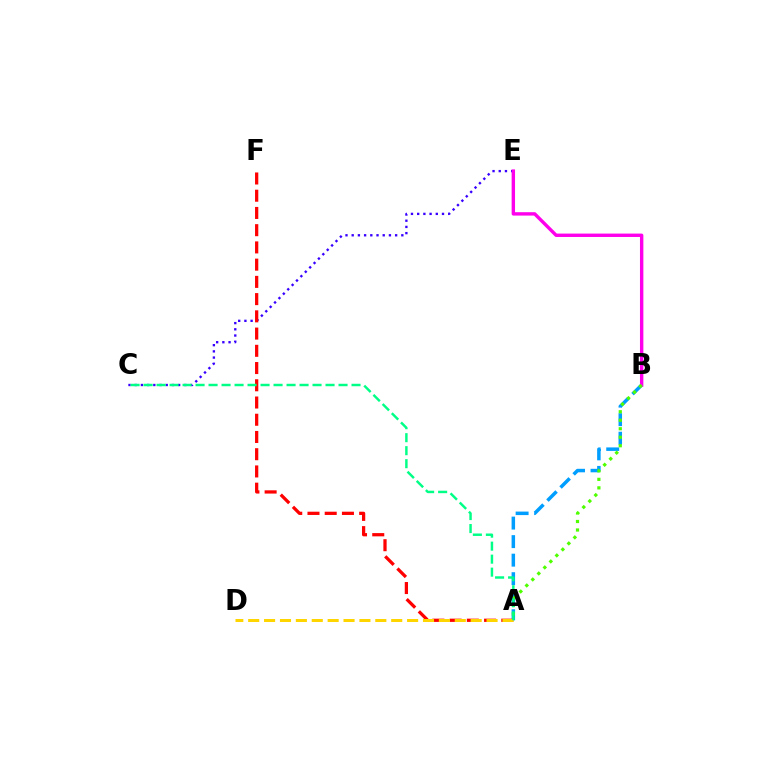{('C', 'E'): [{'color': '#3700ff', 'line_style': 'dotted', 'thickness': 1.69}], ('A', 'B'): [{'color': '#009eff', 'line_style': 'dashed', 'thickness': 2.52}, {'color': '#4fff00', 'line_style': 'dotted', 'thickness': 2.31}], ('A', 'F'): [{'color': '#ff0000', 'line_style': 'dashed', 'thickness': 2.34}], ('A', 'D'): [{'color': '#ffd500', 'line_style': 'dashed', 'thickness': 2.16}], ('B', 'E'): [{'color': '#ff00ed', 'line_style': 'solid', 'thickness': 2.45}], ('A', 'C'): [{'color': '#00ff86', 'line_style': 'dashed', 'thickness': 1.77}]}